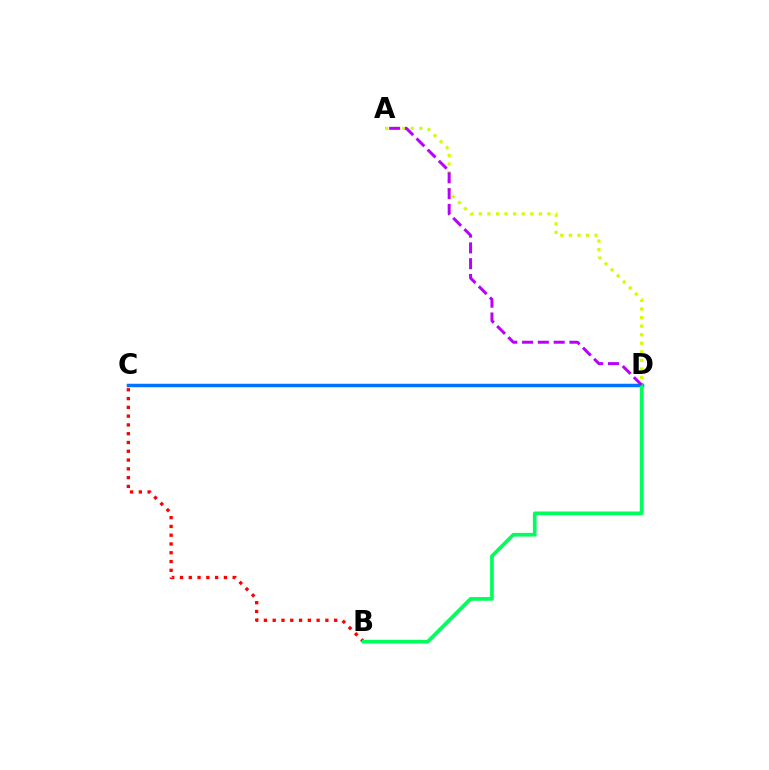{('B', 'C'): [{'color': '#ff0000', 'line_style': 'dotted', 'thickness': 2.39}], ('A', 'D'): [{'color': '#d1ff00', 'line_style': 'dotted', 'thickness': 2.33}, {'color': '#b900ff', 'line_style': 'dashed', 'thickness': 2.14}], ('C', 'D'): [{'color': '#0074ff', 'line_style': 'solid', 'thickness': 2.52}], ('B', 'D'): [{'color': '#00ff5c', 'line_style': 'solid', 'thickness': 2.66}]}